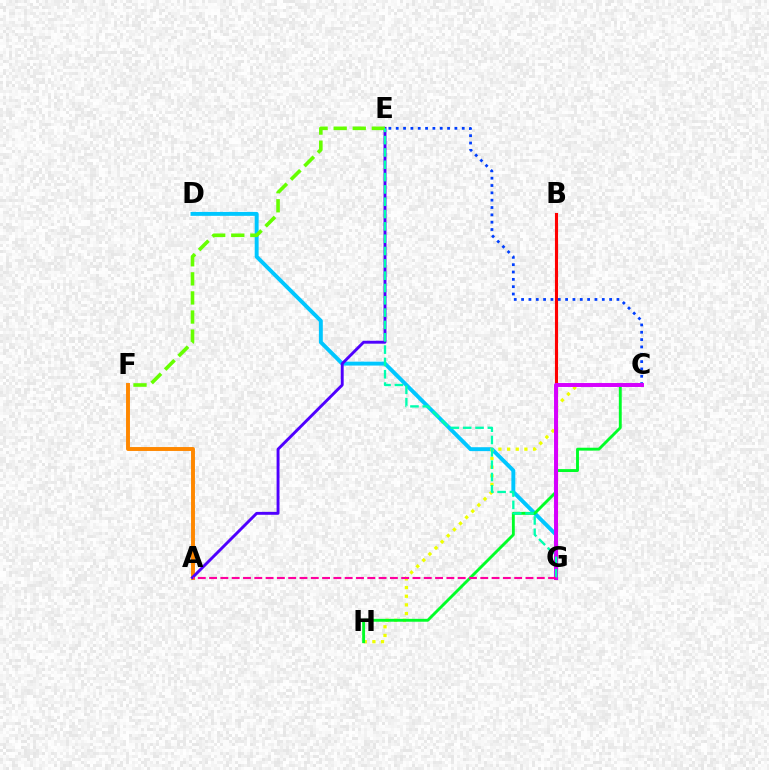{('D', 'G'): [{'color': '#00c7ff', 'line_style': 'solid', 'thickness': 2.82}], ('A', 'F'): [{'color': '#ff8800', 'line_style': 'solid', 'thickness': 2.82}], ('B', 'G'): [{'color': '#ff0000', 'line_style': 'solid', 'thickness': 2.24}], ('C', 'H'): [{'color': '#eeff00', 'line_style': 'dotted', 'thickness': 2.35}, {'color': '#00ff27', 'line_style': 'solid', 'thickness': 2.08}], ('C', 'E'): [{'color': '#003fff', 'line_style': 'dotted', 'thickness': 1.99}], ('A', 'E'): [{'color': '#4f00ff', 'line_style': 'solid', 'thickness': 2.09}], ('E', 'F'): [{'color': '#66ff00', 'line_style': 'dashed', 'thickness': 2.59}], ('C', 'G'): [{'color': '#d600ff', 'line_style': 'solid', 'thickness': 2.84}], ('E', 'G'): [{'color': '#00ffaf', 'line_style': 'dashed', 'thickness': 1.67}], ('A', 'G'): [{'color': '#ff00a0', 'line_style': 'dashed', 'thickness': 1.53}]}